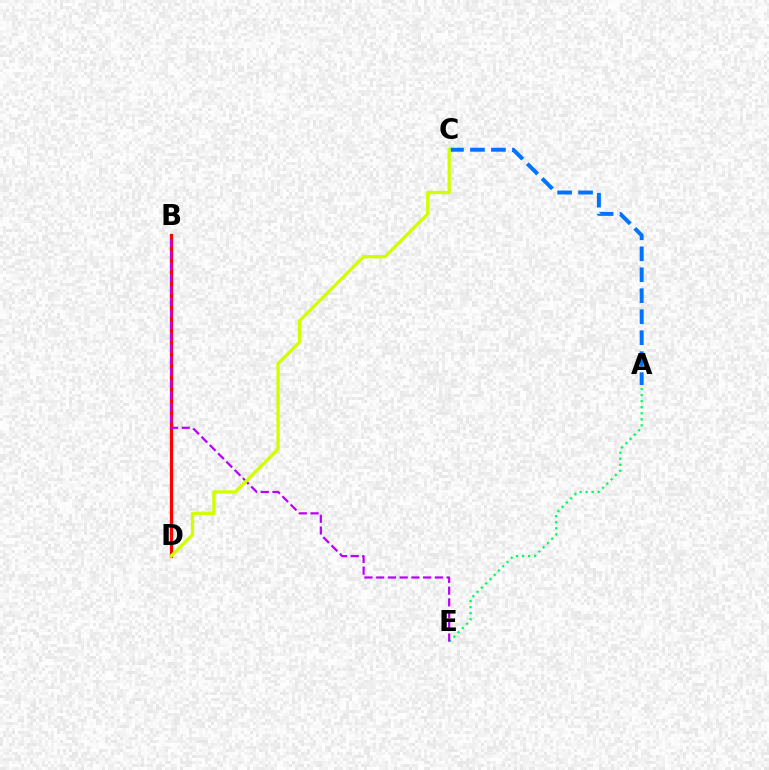{('A', 'E'): [{'color': '#00ff5c', 'line_style': 'dotted', 'thickness': 1.64}], ('A', 'C'): [{'color': '#0074ff', 'line_style': 'dashed', 'thickness': 2.85}], ('B', 'D'): [{'color': '#ff0000', 'line_style': 'solid', 'thickness': 2.34}], ('B', 'E'): [{'color': '#b900ff', 'line_style': 'dashed', 'thickness': 1.59}], ('C', 'D'): [{'color': '#d1ff00', 'line_style': 'solid', 'thickness': 2.37}]}